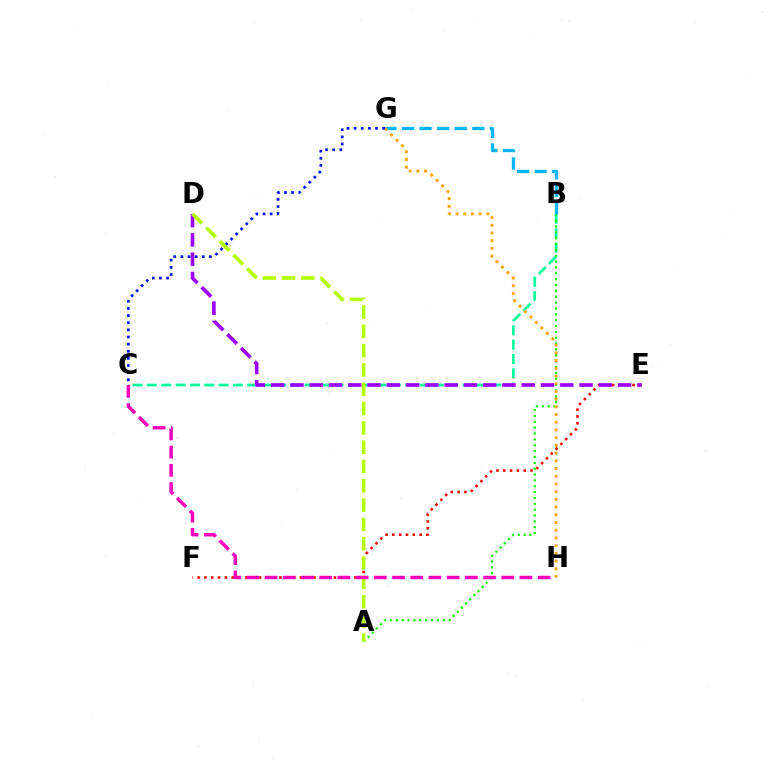{('B', 'C'): [{'color': '#00ff9d', 'line_style': 'dashed', 'thickness': 1.95}], ('E', 'F'): [{'color': '#ff0000', 'line_style': 'dotted', 'thickness': 1.85}], ('A', 'B'): [{'color': '#08ff00', 'line_style': 'dotted', 'thickness': 1.59}], ('D', 'E'): [{'color': '#9b00ff', 'line_style': 'dashed', 'thickness': 2.62}], ('B', 'G'): [{'color': '#00b5ff', 'line_style': 'dashed', 'thickness': 2.39}], ('G', 'H'): [{'color': '#ffa500', 'line_style': 'dotted', 'thickness': 2.1}], ('C', 'G'): [{'color': '#0010ff', 'line_style': 'dotted', 'thickness': 1.94}], ('A', 'D'): [{'color': '#b3ff00', 'line_style': 'dashed', 'thickness': 2.62}], ('C', 'H'): [{'color': '#ff00bd', 'line_style': 'dashed', 'thickness': 2.47}]}